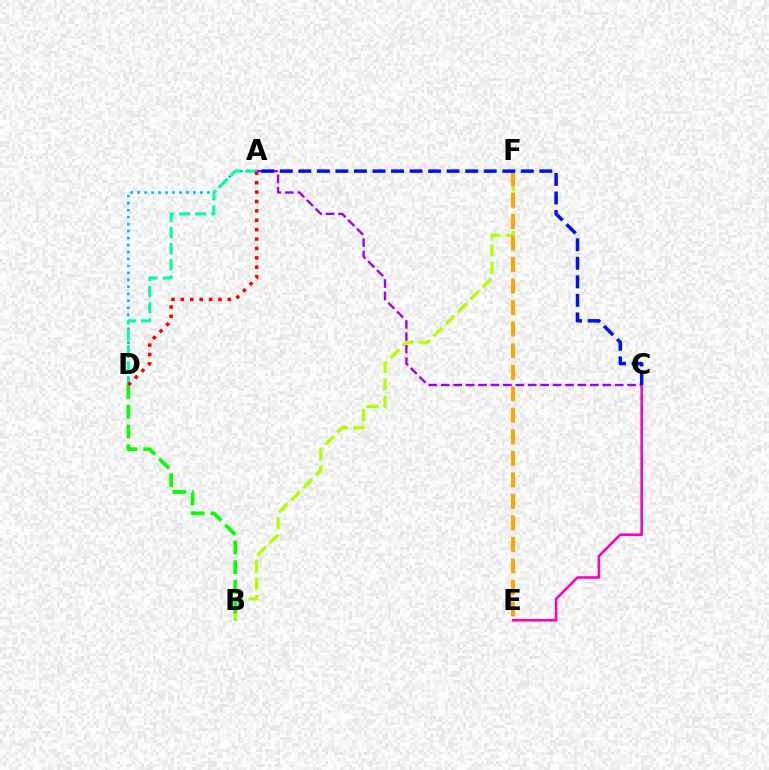{('A', 'C'): [{'color': '#9b00ff', 'line_style': 'dashed', 'thickness': 1.69}, {'color': '#0010ff', 'line_style': 'dashed', 'thickness': 2.52}], ('B', 'F'): [{'color': '#b3ff00', 'line_style': 'dashed', 'thickness': 2.36}], ('C', 'E'): [{'color': '#ff00bd', 'line_style': 'solid', 'thickness': 1.87}], ('A', 'D'): [{'color': '#00b5ff', 'line_style': 'dotted', 'thickness': 1.9}, {'color': '#00ff9d', 'line_style': 'dashed', 'thickness': 2.19}, {'color': '#ff0000', 'line_style': 'dotted', 'thickness': 2.55}], ('B', 'D'): [{'color': '#08ff00', 'line_style': 'dashed', 'thickness': 2.69}], ('E', 'F'): [{'color': '#ffa500', 'line_style': 'dashed', 'thickness': 2.92}]}